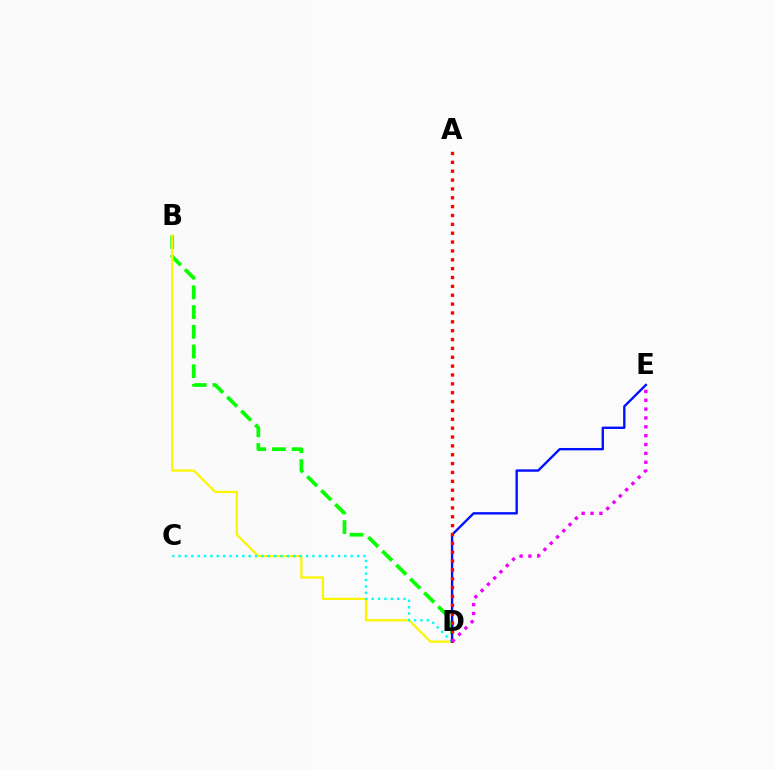{('B', 'D'): [{'color': '#08ff00', 'line_style': 'dashed', 'thickness': 2.68}, {'color': '#fcf500', 'line_style': 'solid', 'thickness': 1.61}], ('C', 'D'): [{'color': '#00fff6', 'line_style': 'dotted', 'thickness': 1.73}], ('D', 'E'): [{'color': '#0010ff', 'line_style': 'solid', 'thickness': 1.7}, {'color': '#ee00ff', 'line_style': 'dotted', 'thickness': 2.41}], ('A', 'D'): [{'color': '#ff0000', 'line_style': 'dotted', 'thickness': 2.41}]}